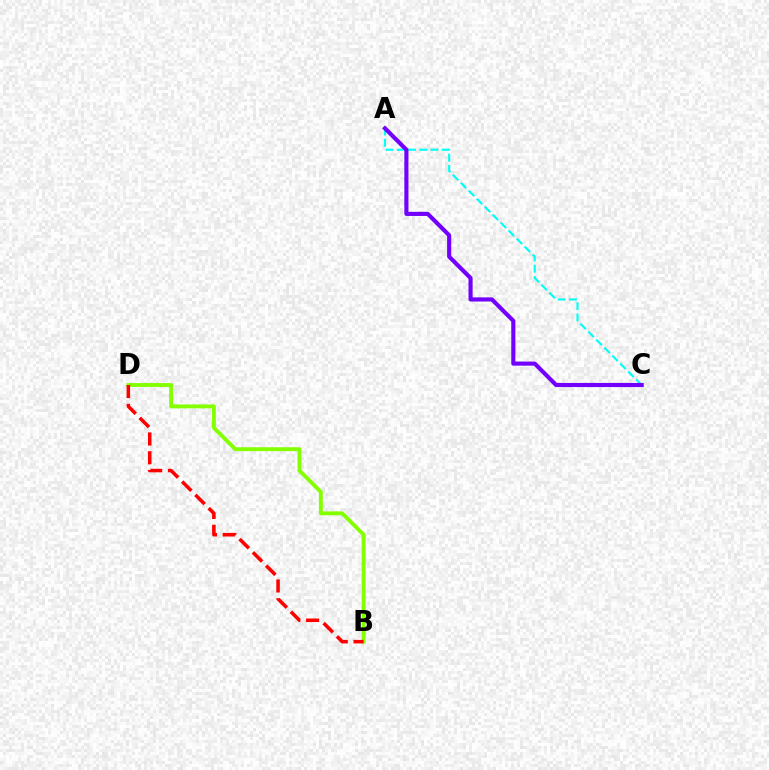{('A', 'C'): [{'color': '#00fff6', 'line_style': 'dashed', 'thickness': 1.53}, {'color': '#7200ff', 'line_style': 'solid', 'thickness': 2.97}], ('B', 'D'): [{'color': '#84ff00', 'line_style': 'solid', 'thickness': 2.8}, {'color': '#ff0000', 'line_style': 'dashed', 'thickness': 2.55}]}